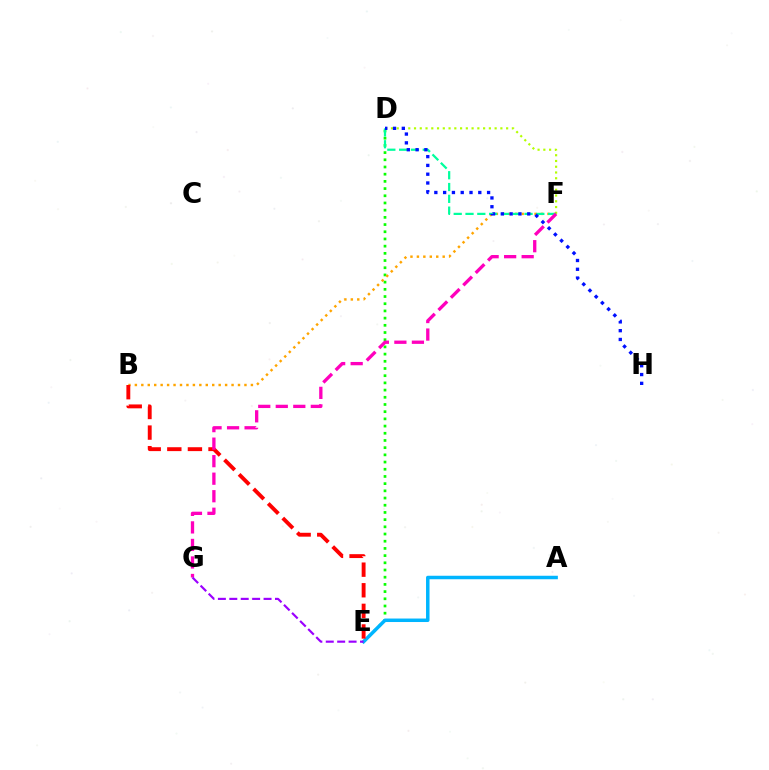{('D', 'E'): [{'color': '#08ff00', 'line_style': 'dotted', 'thickness': 1.96}], ('D', 'F'): [{'color': '#b3ff00', 'line_style': 'dotted', 'thickness': 1.56}, {'color': '#00ff9d', 'line_style': 'dashed', 'thickness': 1.6}], ('A', 'E'): [{'color': '#00b5ff', 'line_style': 'solid', 'thickness': 2.51}], ('B', 'F'): [{'color': '#ffa500', 'line_style': 'dotted', 'thickness': 1.75}], ('D', 'H'): [{'color': '#0010ff', 'line_style': 'dotted', 'thickness': 2.39}], ('B', 'E'): [{'color': '#ff0000', 'line_style': 'dashed', 'thickness': 2.8}], ('F', 'G'): [{'color': '#ff00bd', 'line_style': 'dashed', 'thickness': 2.38}], ('E', 'G'): [{'color': '#9b00ff', 'line_style': 'dashed', 'thickness': 1.55}]}